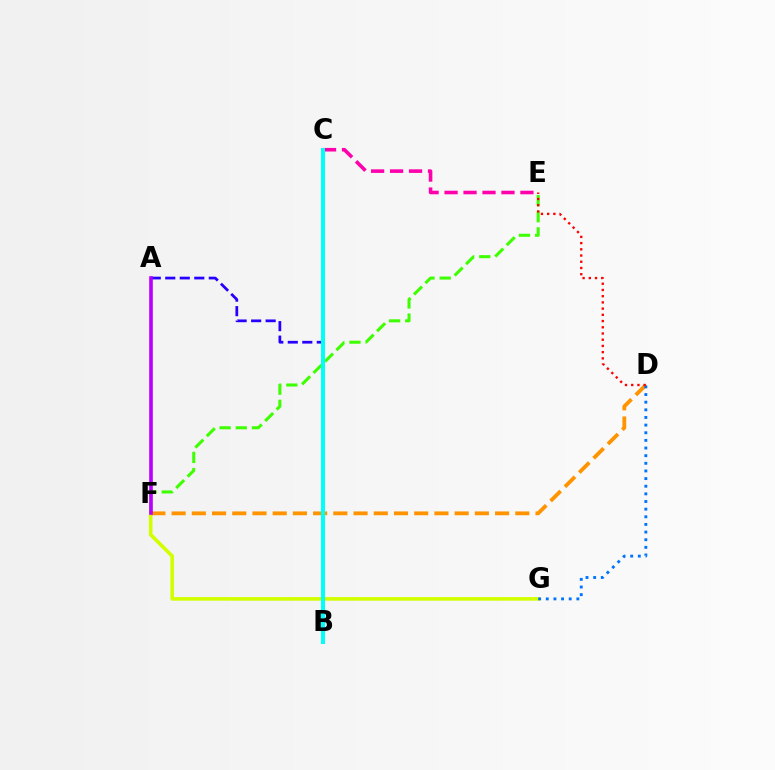{('F', 'G'): [{'color': '#d1ff00', 'line_style': 'solid', 'thickness': 2.6}], ('D', 'F'): [{'color': '#ff9400', 'line_style': 'dashed', 'thickness': 2.75}], ('A', 'B'): [{'color': '#2500ff', 'line_style': 'dashed', 'thickness': 1.97}], ('B', 'C'): [{'color': '#00ff5c', 'line_style': 'dashed', 'thickness': 2.01}, {'color': '#00fff6', 'line_style': 'solid', 'thickness': 2.91}], ('D', 'G'): [{'color': '#0074ff', 'line_style': 'dotted', 'thickness': 2.08}], ('E', 'F'): [{'color': '#3dff00', 'line_style': 'dashed', 'thickness': 2.19}], ('C', 'E'): [{'color': '#ff00ac', 'line_style': 'dashed', 'thickness': 2.58}], ('D', 'E'): [{'color': '#ff0000', 'line_style': 'dotted', 'thickness': 1.69}], ('A', 'F'): [{'color': '#b900ff', 'line_style': 'solid', 'thickness': 2.6}]}